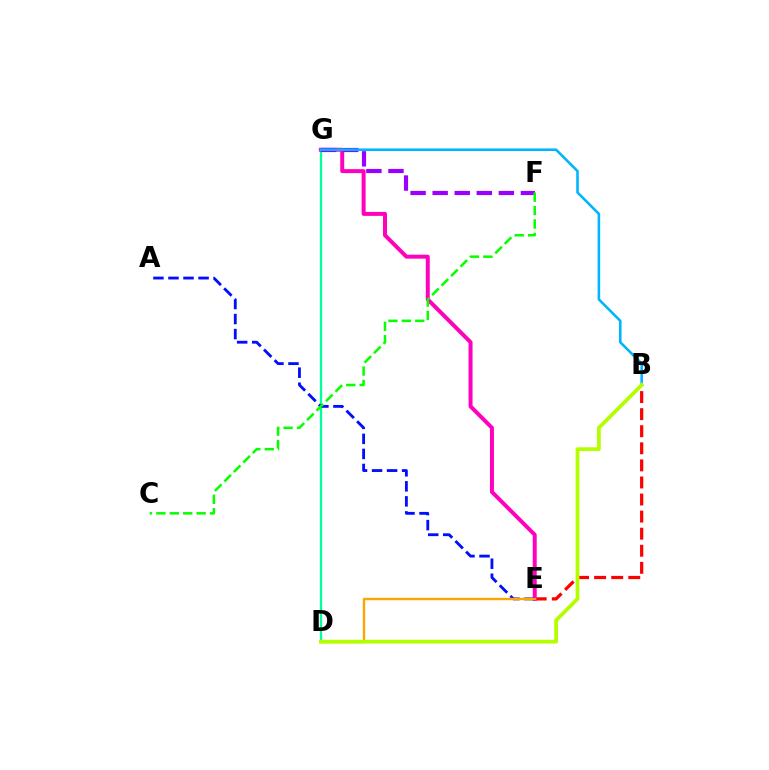{('B', 'E'): [{'color': '#ff0000', 'line_style': 'dashed', 'thickness': 2.32}], ('D', 'G'): [{'color': '#00ff9d', 'line_style': 'solid', 'thickness': 1.64}], ('E', 'G'): [{'color': '#ff00bd', 'line_style': 'solid', 'thickness': 2.86}], ('A', 'E'): [{'color': '#0010ff', 'line_style': 'dashed', 'thickness': 2.04}], ('F', 'G'): [{'color': '#9b00ff', 'line_style': 'dashed', 'thickness': 3.0}], ('D', 'E'): [{'color': '#ffa500', 'line_style': 'solid', 'thickness': 1.73}], ('B', 'G'): [{'color': '#00b5ff', 'line_style': 'solid', 'thickness': 1.85}], ('C', 'F'): [{'color': '#08ff00', 'line_style': 'dashed', 'thickness': 1.82}], ('B', 'D'): [{'color': '#b3ff00', 'line_style': 'solid', 'thickness': 2.7}]}